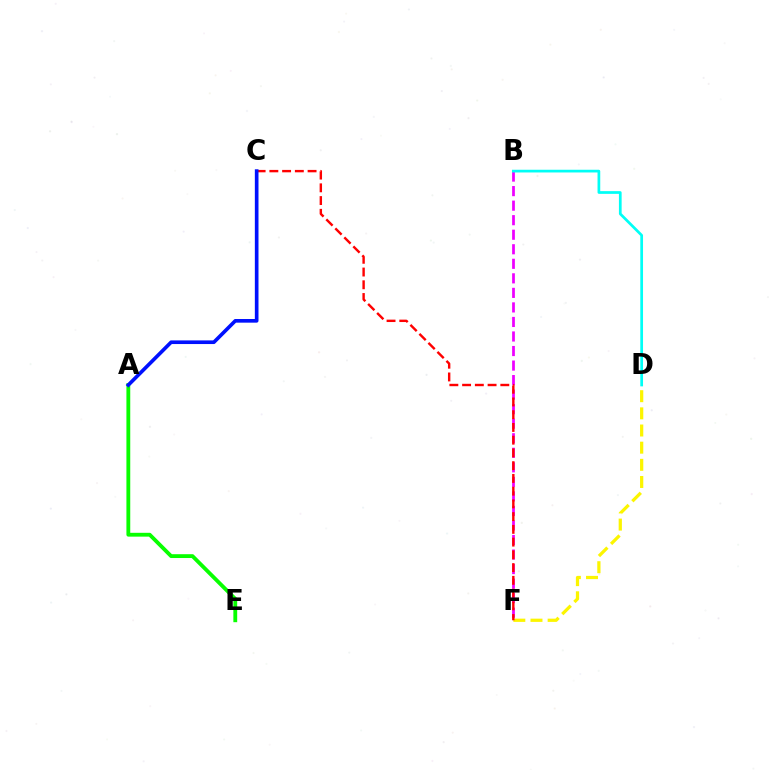{('A', 'E'): [{'color': '#08ff00', 'line_style': 'solid', 'thickness': 2.76}], ('D', 'F'): [{'color': '#fcf500', 'line_style': 'dashed', 'thickness': 2.33}], ('B', 'F'): [{'color': '#ee00ff', 'line_style': 'dashed', 'thickness': 1.97}], ('B', 'D'): [{'color': '#00fff6', 'line_style': 'solid', 'thickness': 1.96}], ('C', 'F'): [{'color': '#ff0000', 'line_style': 'dashed', 'thickness': 1.73}], ('A', 'C'): [{'color': '#0010ff', 'line_style': 'solid', 'thickness': 2.63}]}